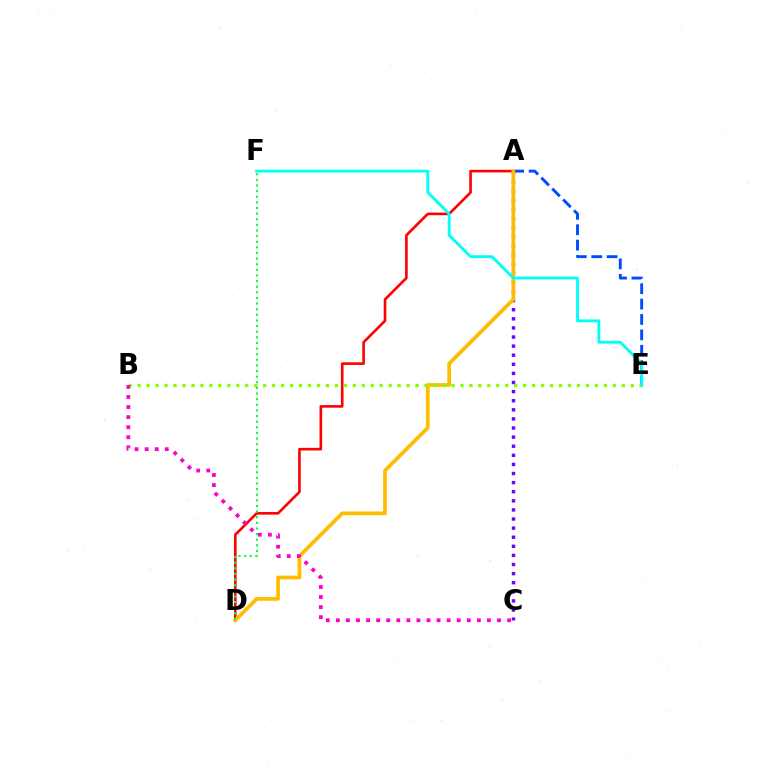{('A', 'D'): [{'color': '#ff0000', 'line_style': 'solid', 'thickness': 1.89}, {'color': '#ffbd00', 'line_style': 'solid', 'thickness': 2.68}], ('A', 'E'): [{'color': '#004bff', 'line_style': 'dashed', 'thickness': 2.09}], ('A', 'C'): [{'color': '#7200ff', 'line_style': 'dotted', 'thickness': 2.47}], ('D', 'F'): [{'color': '#00ff39', 'line_style': 'dotted', 'thickness': 1.53}], ('B', 'E'): [{'color': '#84ff00', 'line_style': 'dotted', 'thickness': 2.44}], ('B', 'C'): [{'color': '#ff00cf', 'line_style': 'dotted', 'thickness': 2.74}], ('E', 'F'): [{'color': '#00fff6', 'line_style': 'solid', 'thickness': 2.03}]}